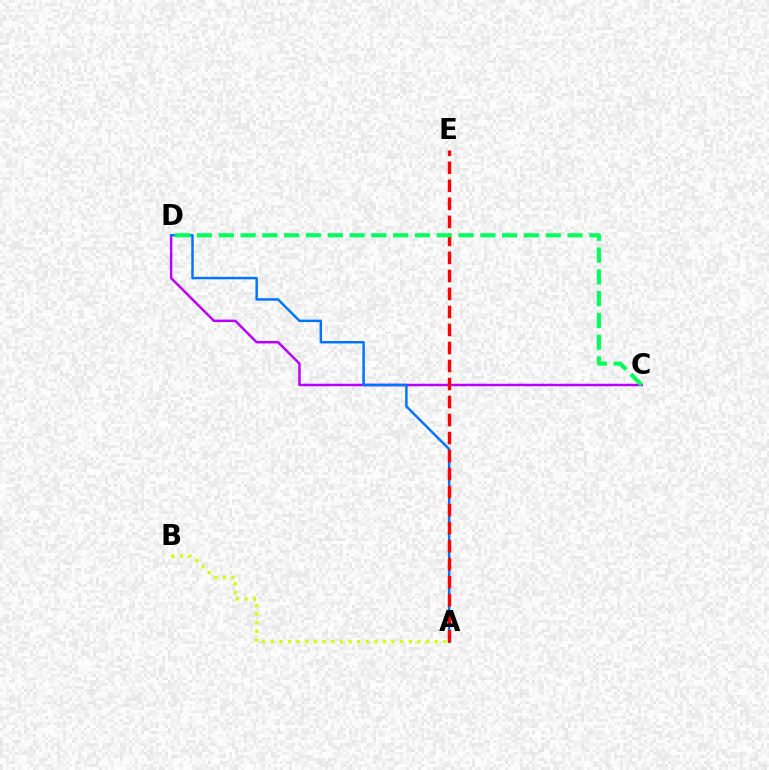{('A', 'B'): [{'color': '#d1ff00', 'line_style': 'dotted', 'thickness': 2.34}], ('C', 'D'): [{'color': '#b900ff', 'line_style': 'solid', 'thickness': 1.78}, {'color': '#00ff5c', 'line_style': 'dashed', 'thickness': 2.96}], ('A', 'D'): [{'color': '#0074ff', 'line_style': 'solid', 'thickness': 1.78}], ('A', 'E'): [{'color': '#ff0000', 'line_style': 'dashed', 'thickness': 2.45}]}